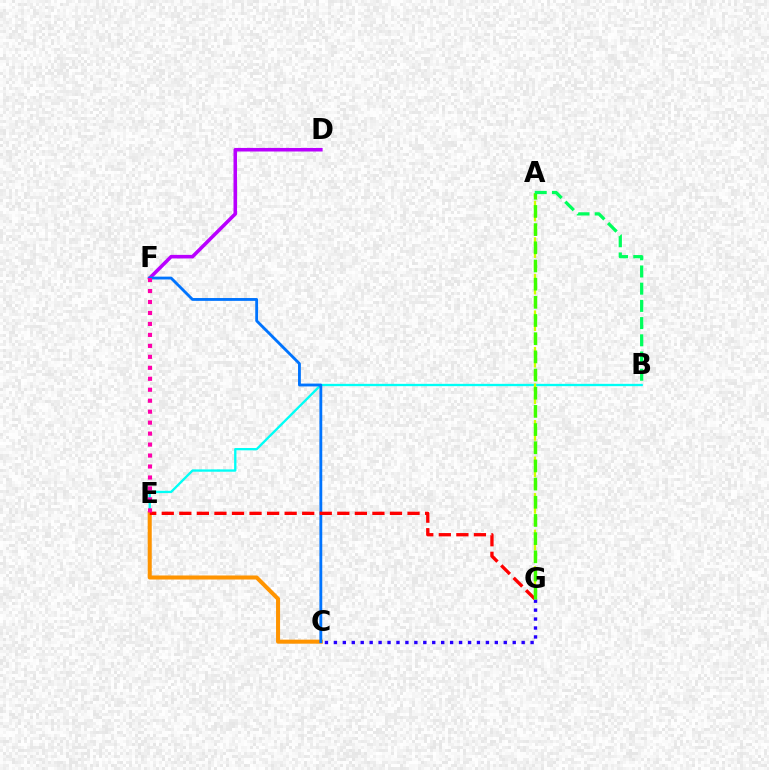{('B', 'E'): [{'color': '#00fff6', 'line_style': 'solid', 'thickness': 1.67}], ('D', 'F'): [{'color': '#b900ff', 'line_style': 'solid', 'thickness': 2.57}], ('C', 'E'): [{'color': '#ff9400', 'line_style': 'solid', 'thickness': 2.9}], ('A', 'G'): [{'color': '#d1ff00', 'line_style': 'dashed', 'thickness': 1.65}, {'color': '#3dff00', 'line_style': 'dashed', 'thickness': 2.47}], ('C', 'F'): [{'color': '#0074ff', 'line_style': 'solid', 'thickness': 2.05}], ('C', 'G'): [{'color': '#2500ff', 'line_style': 'dotted', 'thickness': 2.43}], ('E', 'G'): [{'color': '#ff0000', 'line_style': 'dashed', 'thickness': 2.38}], ('E', 'F'): [{'color': '#ff00ac', 'line_style': 'dotted', 'thickness': 2.98}], ('A', 'B'): [{'color': '#00ff5c', 'line_style': 'dashed', 'thickness': 2.34}]}